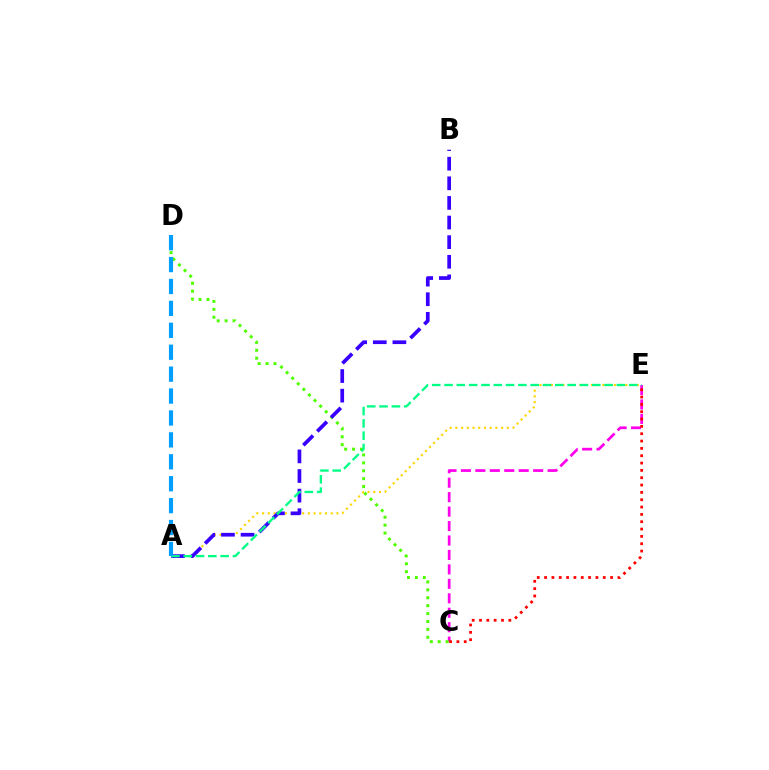{('C', 'E'): [{'color': '#ff00ed', 'line_style': 'dashed', 'thickness': 1.96}, {'color': '#ff0000', 'line_style': 'dotted', 'thickness': 1.99}], ('A', 'E'): [{'color': '#ffd500', 'line_style': 'dotted', 'thickness': 1.55}, {'color': '#00ff86', 'line_style': 'dashed', 'thickness': 1.67}], ('C', 'D'): [{'color': '#4fff00', 'line_style': 'dotted', 'thickness': 2.15}], ('A', 'B'): [{'color': '#3700ff', 'line_style': 'dashed', 'thickness': 2.66}], ('A', 'D'): [{'color': '#009eff', 'line_style': 'dashed', 'thickness': 2.98}]}